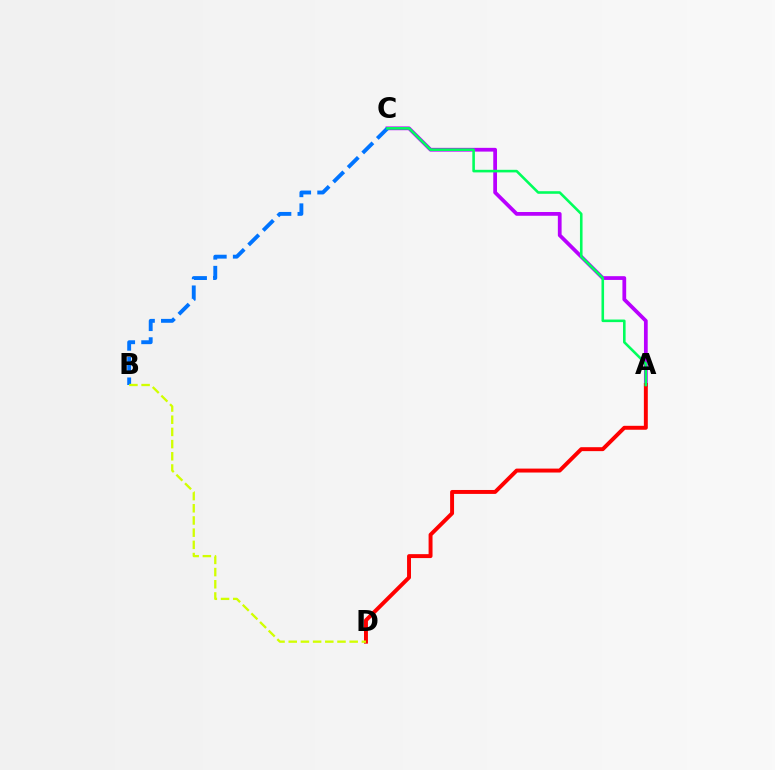{('A', 'C'): [{'color': '#b900ff', 'line_style': 'solid', 'thickness': 2.7}, {'color': '#00ff5c', 'line_style': 'solid', 'thickness': 1.86}], ('B', 'C'): [{'color': '#0074ff', 'line_style': 'dashed', 'thickness': 2.79}], ('A', 'D'): [{'color': '#ff0000', 'line_style': 'solid', 'thickness': 2.83}], ('B', 'D'): [{'color': '#d1ff00', 'line_style': 'dashed', 'thickness': 1.66}]}